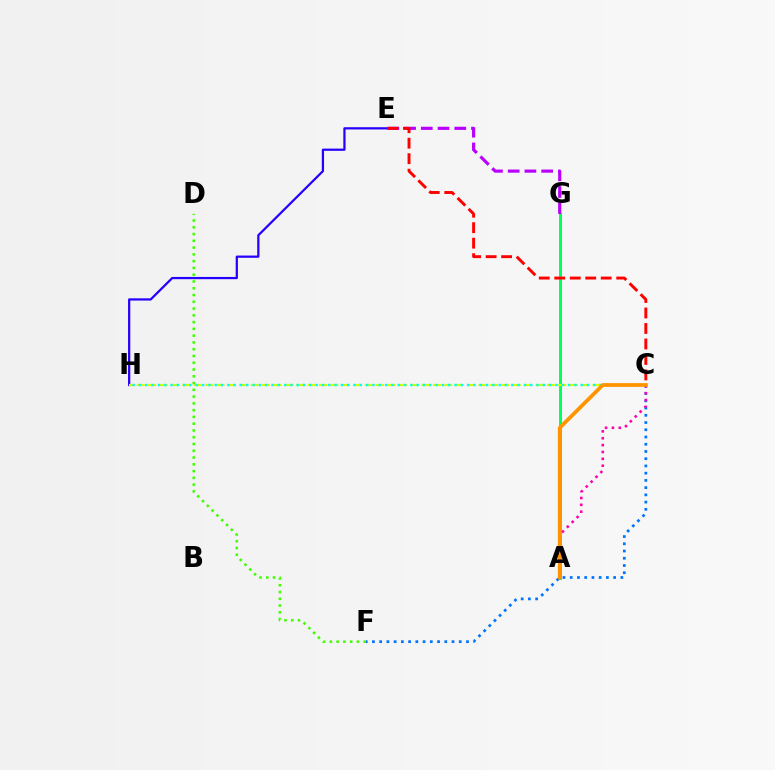{('A', 'G'): [{'color': '#00ff5c', 'line_style': 'solid', 'thickness': 2.11}], ('C', 'F'): [{'color': '#0074ff', 'line_style': 'dotted', 'thickness': 1.97}], ('E', 'H'): [{'color': '#2500ff', 'line_style': 'solid', 'thickness': 1.61}], ('E', 'G'): [{'color': '#b900ff', 'line_style': 'dashed', 'thickness': 2.27}], ('C', 'H'): [{'color': '#d1ff00', 'line_style': 'dashed', 'thickness': 1.55}, {'color': '#00fff6', 'line_style': 'dotted', 'thickness': 1.71}], ('D', 'F'): [{'color': '#3dff00', 'line_style': 'dotted', 'thickness': 1.84}], ('C', 'E'): [{'color': '#ff0000', 'line_style': 'dashed', 'thickness': 2.1}], ('A', 'C'): [{'color': '#ff00ac', 'line_style': 'dotted', 'thickness': 1.87}, {'color': '#ff9400', 'line_style': 'solid', 'thickness': 2.71}]}